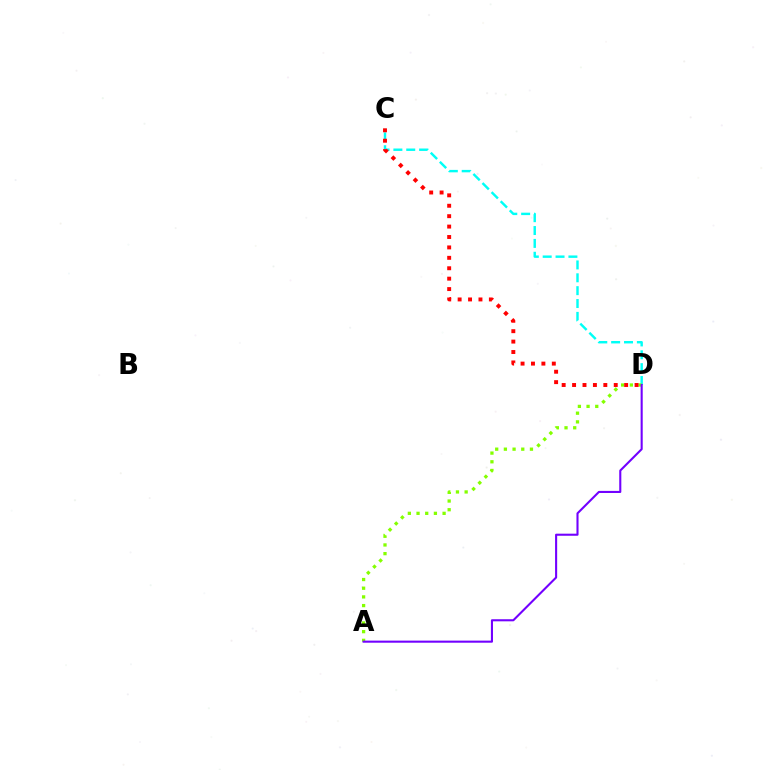{('C', 'D'): [{'color': '#00fff6', 'line_style': 'dashed', 'thickness': 1.75}, {'color': '#ff0000', 'line_style': 'dotted', 'thickness': 2.83}], ('A', 'D'): [{'color': '#84ff00', 'line_style': 'dotted', 'thickness': 2.36}, {'color': '#7200ff', 'line_style': 'solid', 'thickness': 1.5}]}